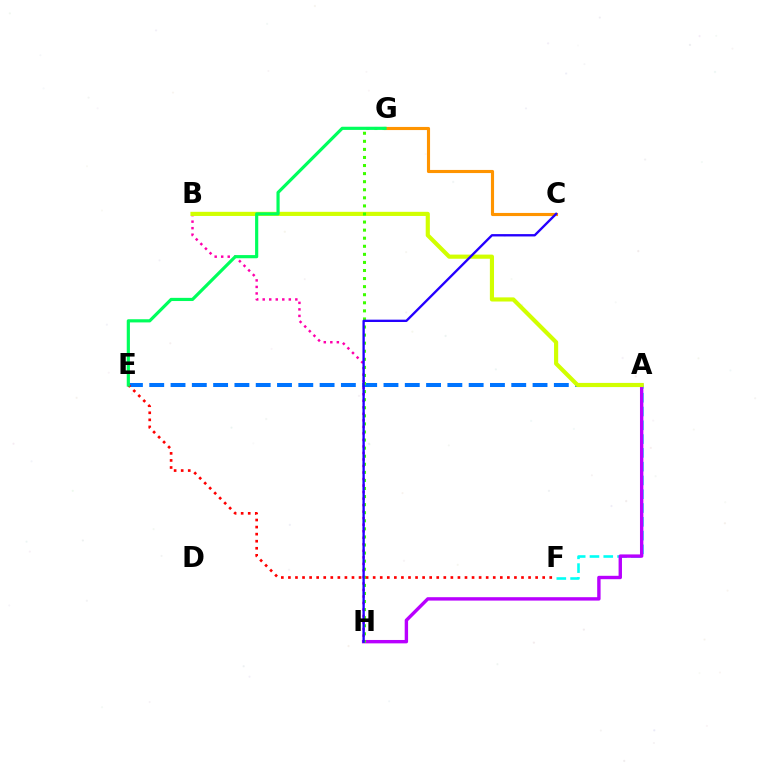{('A', 'F'): [{'color': '#00fff6', 'line_style': 'dashed', 'thickness': 1.87}], ('B', 'H'): [{'color': '#ff00ac', 'line_style': 'dotted', 'thickness': 1.77}], ('A', 'H'): [{'color': '#b900ff', 'line_style': 'solid', 'thickness': 2.44}], ('A', 'E'): [{'color': '#0074ff', 'line_style': 'dashed', 'thickness': 2.89}], ('C', 'G'): [{'color': '#ff9400', 'line_style': 'solid', 'thickness': 2.25}], ('A', 'B'): [{'color': '#d1ff00', 'line_style': 'solid', 'thickness': 2.98}], ('G', 'H'): [{'color': '#3dff00', 'line_style': 'dotted', 'thickness': 2.19}], ('E', 'F'): [{'color': '#ff0000', 'line_style': 'dotted', 'thickness': 1.92}], ('E', 'G'): [{'color': '#00ff5c', 'line_style': 'solid', 'thickness': 2.28}], ('C', 'H'): [{'color': '#2500ff', 'line_style': 'solid', 'thickness': 1.69}]}